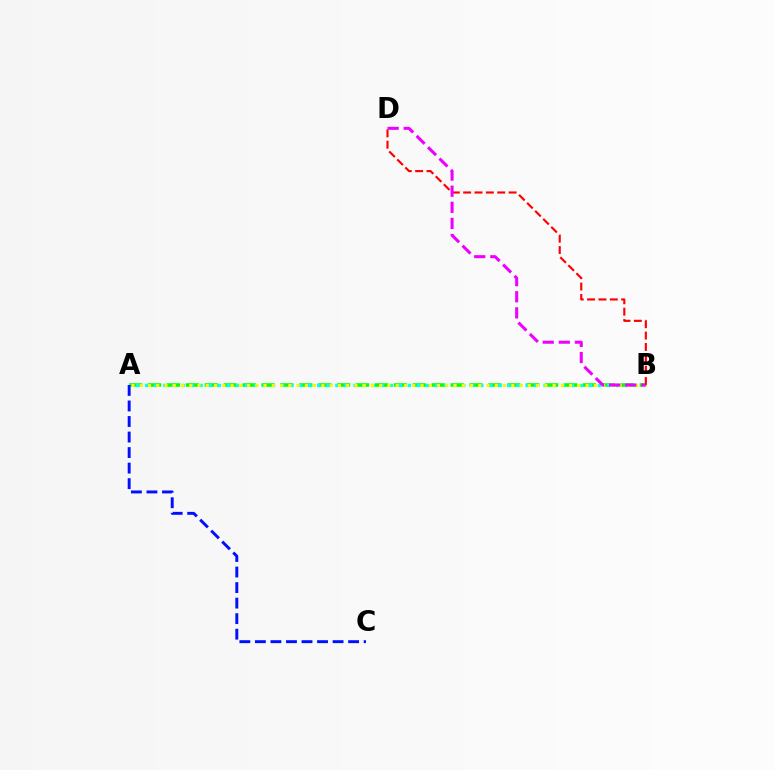{('A', 'B'): [{'color': '#08ff00', 'line_style': 'dashed', 'thickness': 2.57}, {'color': '#00fff6', 'line_style': 'dotted', 'thickness': 2.46}, {'color': '#fcf500', 'line_style': 'dotted', 'thickness': 2.24}], ('A', 'C'): [{'color': '#0010ff', 'line_style': 'dashed', 'thickness': 2.11}], ('B', 'D'): [{'color': '#ff0000', 'line_style': 'dashed', 'thickness': 1.54}, {'color': '#ee00ff', 'line_style': 'dashed', 'thickness': 2.19}]}